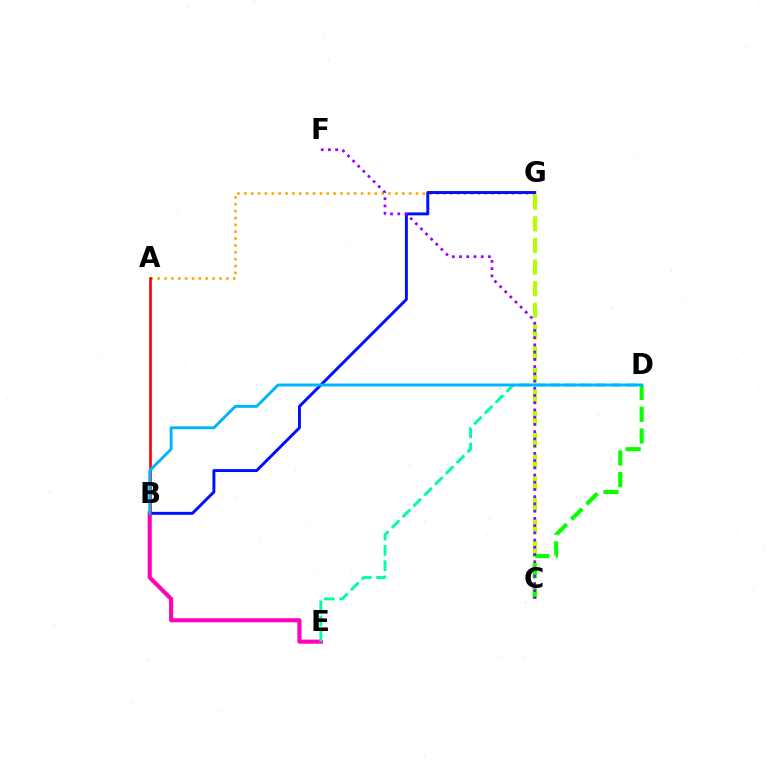{('C', 'G'): [{'color': '#b3ff00', 'line_style': 'dashed', 'thickness': 2.94}], ('C', 'D'): [{'color': '#08ff00', 'line_style': 'dashed', 'thickness': 2.95}], ('B', 'E'): [{'color': '#ff00bd', 'line_style': 'solid', 'thickness': 2.95}], ('D', 'E'): [{'color': '#00ff9d', 'line_style': 'dashed', 'thickness': 2.08}], ('A', 'G'): [{'color': '#ffa500', 'line_style': 'dotted', 'thickness': 1.87}], ('B', 'G'): [{'color': '#0010ff', 'line_style': 'solid', 'thickness': 2.11}], ('A', 'B'): [{'color': '#ff0000', 'line_style': 'solid', 'thickness': 1.92}], ('C', 'F'): [{'color': '#9b00ff', 'line_style': 'dotted', 'thickness': 1.96}], ('B', 'D'): [{'color': '#00b5ff', 'line_style': 'solid', 'thickness': 2.09}]}